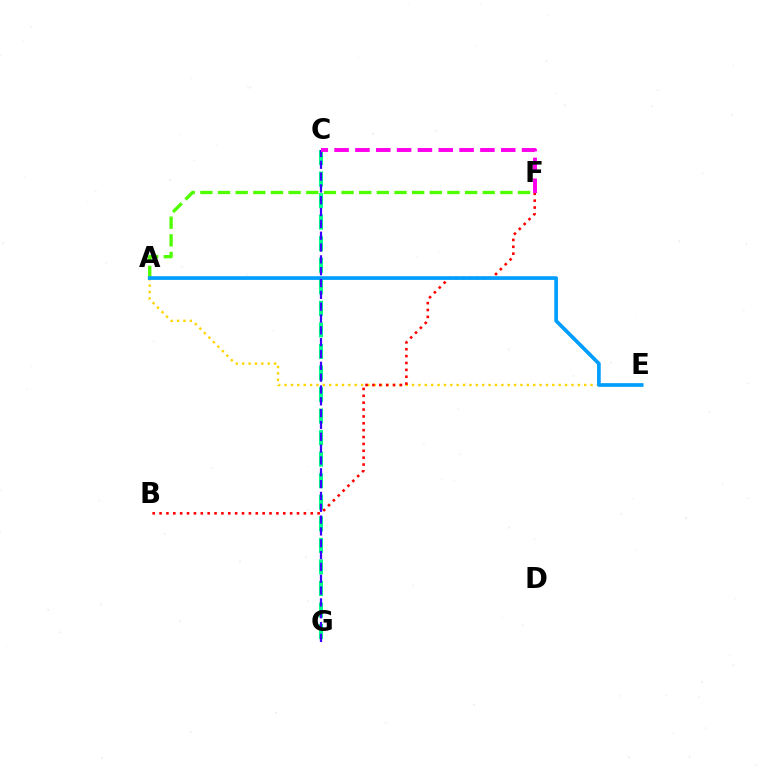{('C', 'G'): [{'color': '#00ff86', 'line_style': 'dashed', 'thickness': 2.93}, {'color': '#3700ff', 'line_style': 'dashed', 'thickness': 1.61}], ('A', 'F'): [{'color': '#4fff00', 'line_style': 'dashed', 'thickness': 2.4}], ('A', 'E'): [{'color': '#ffd500', 'line_style': 'dotted', 'thickness': 1.73}, {'color': '#009eff', 'line_style': 'solid', 'thickness': 2.66}], ('B', 'F'): [{'color': '#ff0000', 'line_style': 'dotted', 'thickness': 1.87}], ('C', 'F'): [{'color': '#ff00ed', 'line_style': 'dashed', 'thickness': 2.83}]}